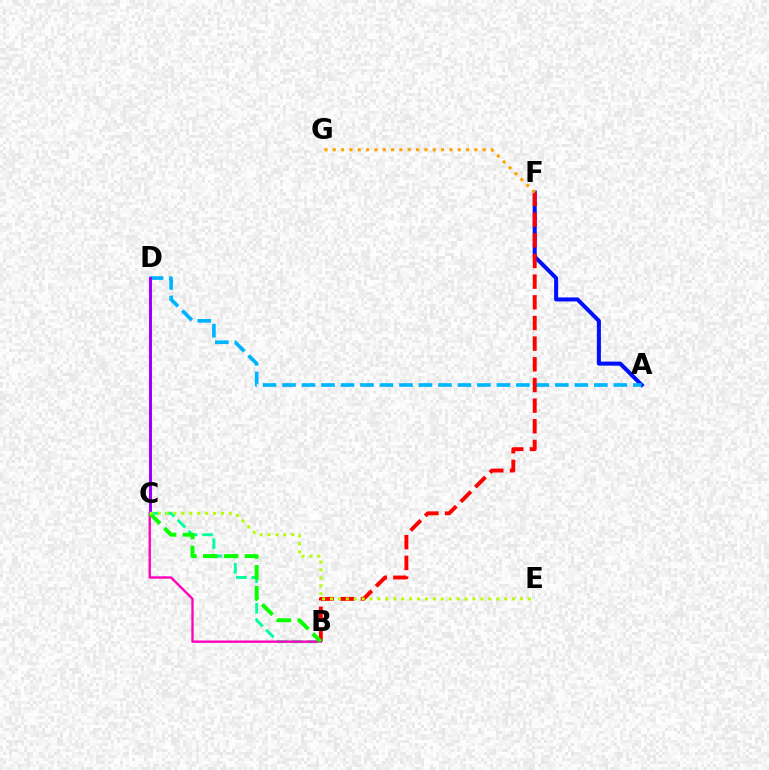{('B', 'C'): [{'color': '#00ff9d', 'line_style': 'dashed', 'thickness': 2.08}, {'color': '#ff00bd', 'line_style': 'solid', 'thickness': 1.7}, {'color': '#08ff00', 'line_style': 'dashed', 'thickness': 2.84}], ('A', 'F'): [{'color': '#0010ff', 'line_style': 'solid', 'thickness': 2.9}], ('A', 'D'): [{'color': '#00b5ff', 'line_style': 'dashed', 'thickness': 2.65}], ('B', 'F'): [{'color': '#ff0000', 'line_style': 'dashed', 'thickness': 2.81}], ('C', 'D'): [{'color': '#9b00ff', 'line_style': 'solid', 'thickness': 2.19}], ('C', 'E'): [{'color': '#b3ff00', 'line_style': 'dotted', 'thickness': 2.15}], ('F', 'G'): [{'color': '#ffa500', 'line_style': 'dotted', 'thickness': 2.26}]}